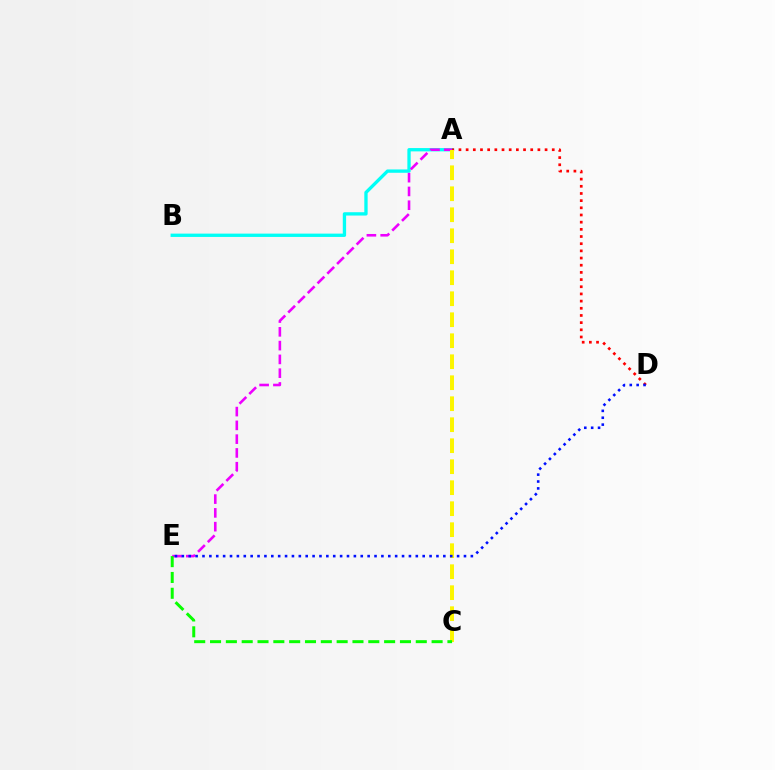{('A', 'B'): [{'color': '#00fff6', 'line_style': 'solid', 'thickness': 2.39}], ('A', 'D'): [{'color': '#ff0000', 'line_style': 'dotted', 'thickness': 1.95}], ('A', 'E'): [{'color': '#ee00ff', 'line_style': 'dashed', 'thickness': 1.87}], ('A', 'C'): [{'color': '#fcf500', 'line_style': 'dashed', 'thickness': 2.85}], ('D', 'E'): [{'color': '#0010ff', 'line_style': 'dotted', 'thickness': 1.87}], ('C', 'E'): [{'color': '#08ff00', 'line_style': 'dashed', 'thickness': 2.15}]}